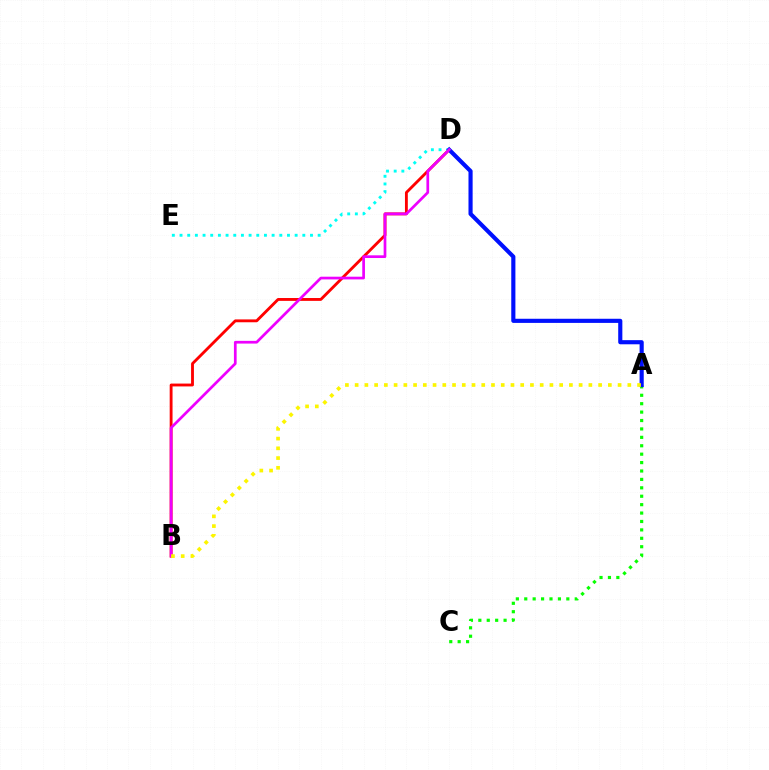{('B', 'D'): [{'color': '#ff0000', 'line_style': 'solid', 'thickness': 2.05}, {'color': '#ee00ff', 'line_style': 'solid', 'thickness': 1.95}], ('A', 'C'): [{'color': '#08ff00', 'line_style': 'dotted', 'thickness': 2.29}], ('D', 'E'): [{'color': '#00fff6', 'line_style': 'dotted', 'thickness': 2.09}], ('A', 'D'): [{'color': '#0010ff', 'line_style': 'solid', 'thickness': 2.98}], ('A', 'B'): [{'color': '#fcf500', 'line_style': 'dotted', 'thickness': 2.65}]}